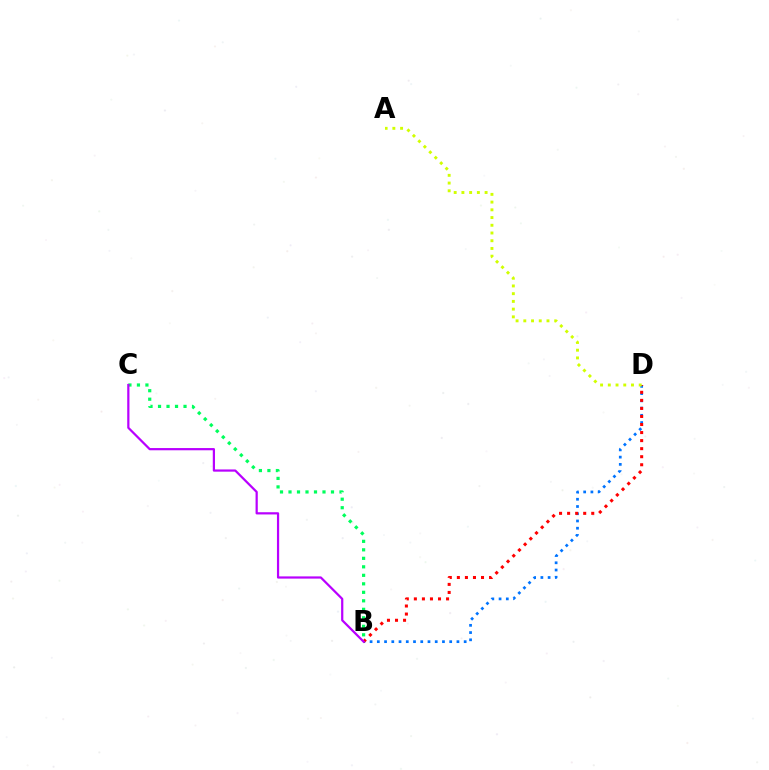{('B', 'D'): [{'color': '#0074ff', 'line_style': 'dotted', 'thickness': 1.97}, {'color': '#ff0000', 'line_style': 'dotted', 'thickness': 2.19}], ('B', 'C'): [{'color': '#00ff5c', 'line_style': 'dotted', 'thickness': 2.31}, {'color': '#b900ff', 'line_style': 'solid', 'thickness': 1.6}], ('A', 'D'): [{'color': '#d1ff00', 'line_style': 'dotted', 'thickness': 2.1}]}